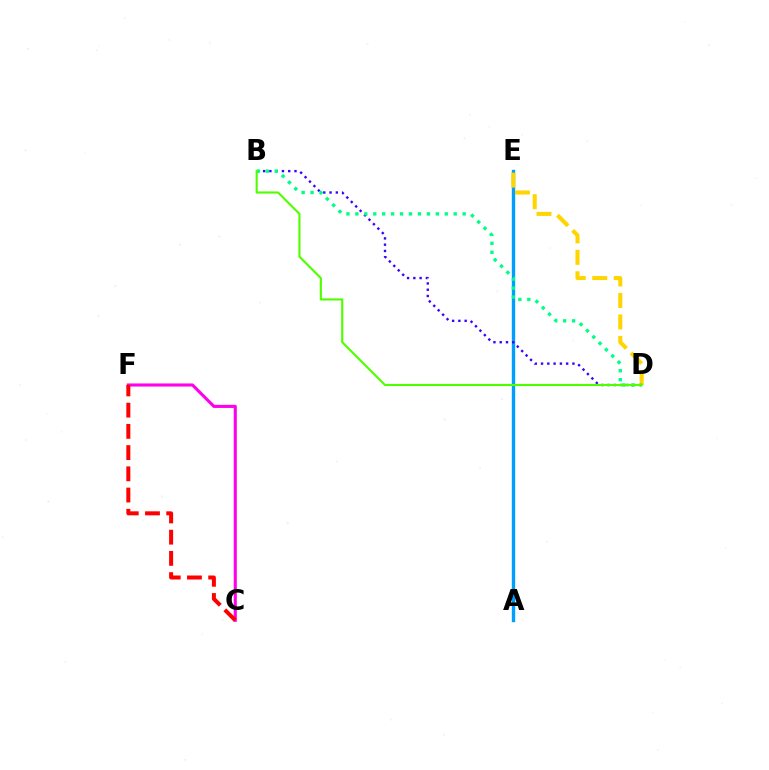{('A', 'E'): [{'color': '#009eff', 'line_style': 'solid', 'thickness': 2.43}], ('C', 'F'): [{'color': '#ff00ed', 'line_style': 'solid', 'thickness': 2.23}, {'color': '#ff0000', 'line_style': 'dashed', 'thickness': 2.88}], ('B', 'D'): [{'color': '#3700ff', 'line_style': 'dotted', 'thickness': 1.7}, {'color': '#00ff86', 'line_style': 'dotted', 'thickness': 2.43}, {'color': '#4fff00', 'line_style': 'solid', 'thickness': 1.53}], ('D', 'E'): [{'color': '#ffd500', 'line_style': 'dashed', 'thickness': 2.92}]}